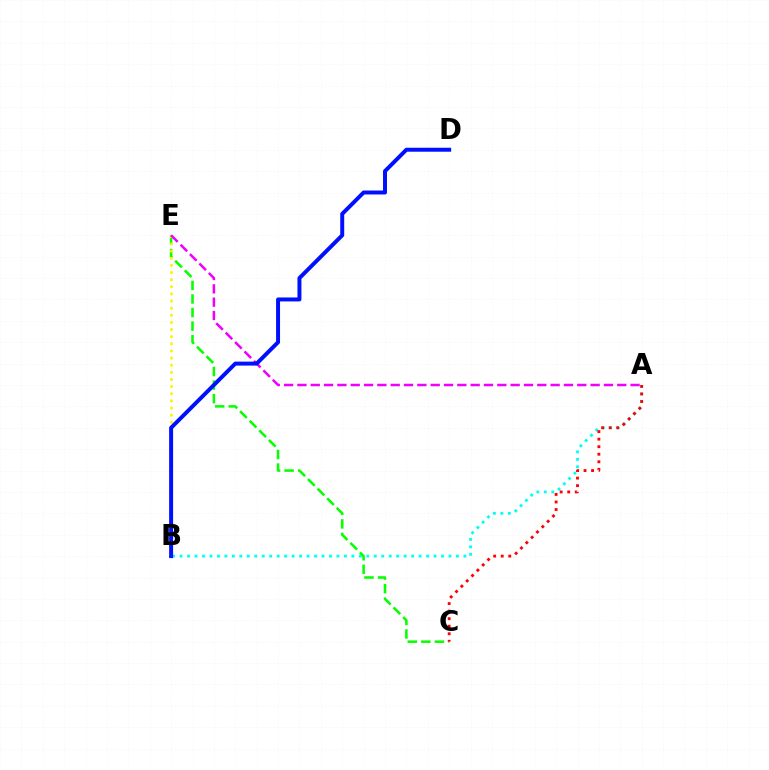{('A', 'B'): [{'color': '#00fff6', 'line_style': 'dotted', 'thickness': 2.03}], ('C', 'E'): [{'color': '#08ff00', 'line_style': 'dashed', 'thickness': 1.84}], ('A', 'C'): [{'color': '#ff0000', 'line_style': 'dotted', 'thickness': 2.05}], ('B', 'E'): [{'color': '#fcf500', 'line_style': 'dotted', 'thickness': 1.94}], ('A', 'E'): [{'color': '#ee00ff', 'line_style': 'dashed', 'thickness': 1.81}], ('B', 'D'): [{'color': '#0010ff', 'line_style': 'solid', 'thickness': 2.86}]}